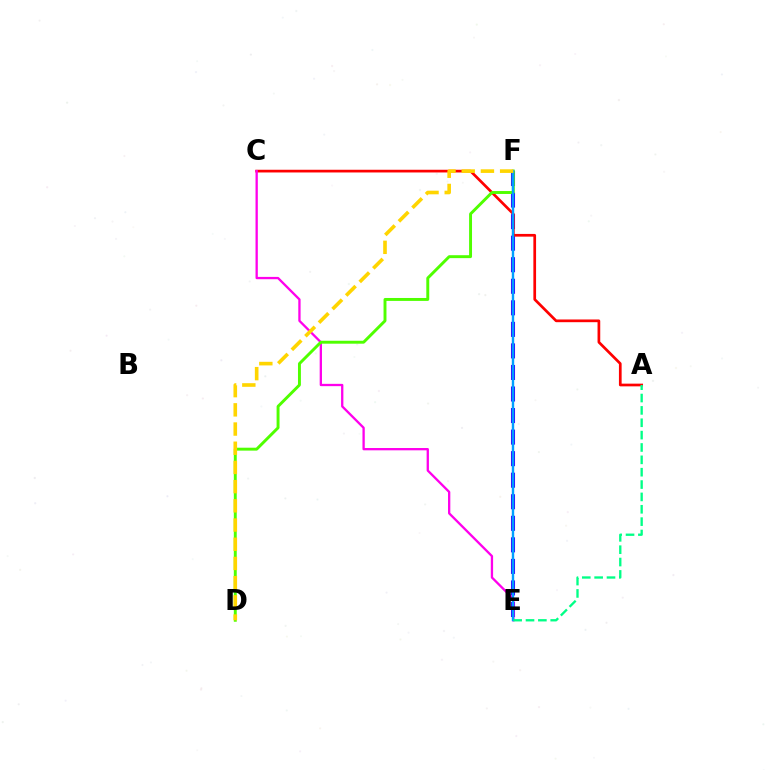{('E', 'F'): [{'color': '#3700ff', 'line_style': 'dashed', 'thickness': 2.93}, {'color': '#009eff', 'line_style': 'solid', 'thickness': 1.72}], ('A', 'C'): [{'color': '#ff0000', 'line_style': 'solid', 'thickness': 1.95}], ('C', 'E'): [{'color': '#ff00ed', 'line_style': 'solid', 'thickness': 1.66}], ('D', 'F'): [{'color': '#4fff00', 'line_style': 'solid', 'thickness': 2.11}, {'color': '#ffd500', 'line_style': 'dashed', 'thickness': 2.61}], ('A', 'E'): [{'color': '#00ff86', 'line_style': 'dashed', 'thickness': 1.68}]}